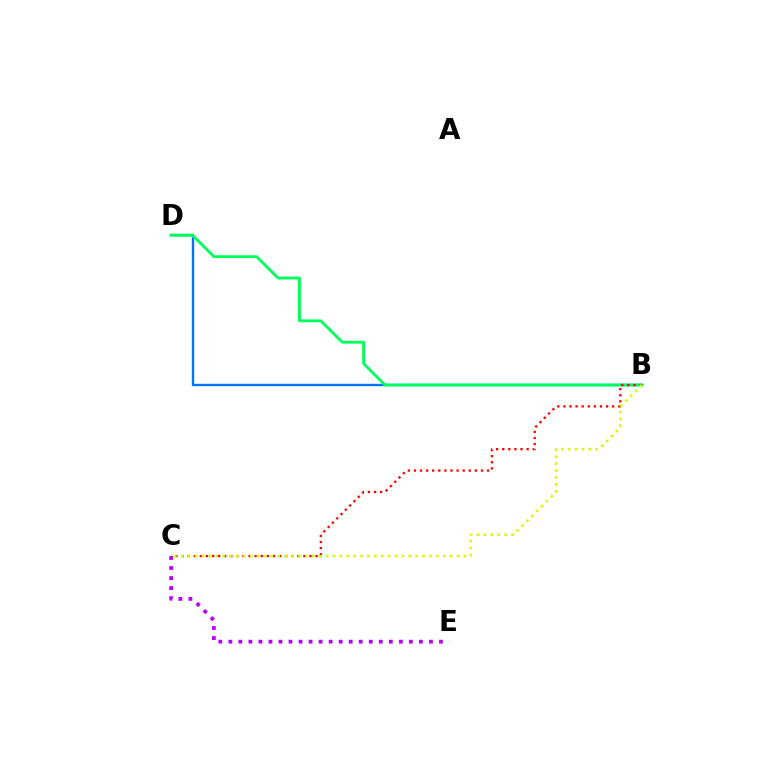{('C', 'E'): [{'color': '#b900ff', 'line_style': 'dotted', 'thickness': 2.72}], ('B', 'D'): [{'color': '#0074ff', 'line_style': 'solid', 'thickness': 1.72}, {'color': '#00ff5c', 'line_style': 'solid', 'thickness': 2.05}], ('B', 'C'): [{'color': '#ff0000', 'line_style': 'dotted', 'thickness': 1.66}, {'color': '#d1ff00', 'line_style': 'dotted', 'thickness': 1.87}]}